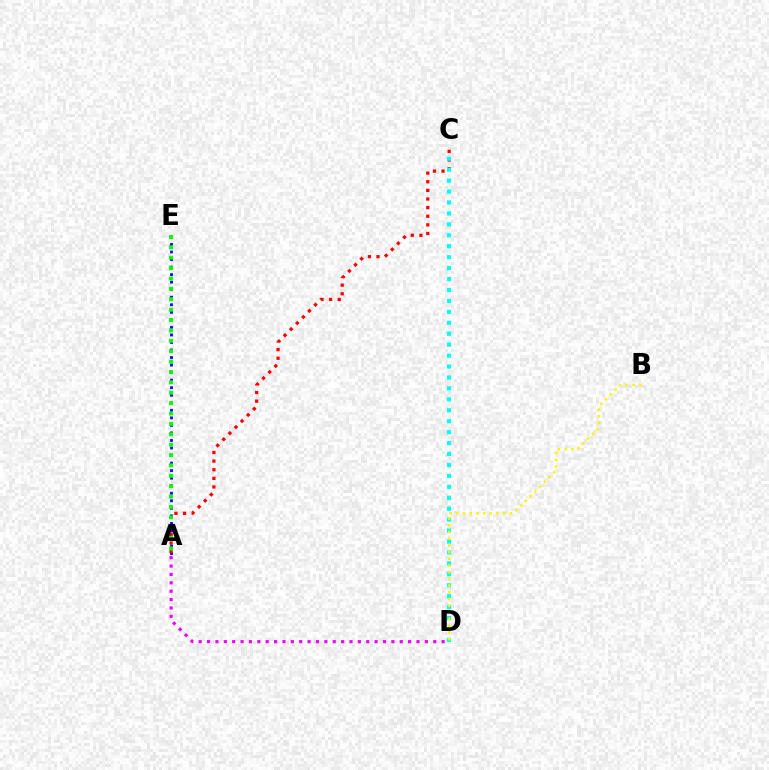{('A', 'E'): [{'color': '#0010ff', 'line_style': 'dotted', 'thickness': 2.05}, {'color': '#08ff00', 'line_style': 'dotted', 'thickness': 2.82}], ('A', 'C'): [{'color': '#ff0000', 'line_style': 'dotted', 'thickness': 2.34}], ('C', 'D'): [{'color': '#00fff6', 'line_style': 'dotted', 'thickness': 2.97}], ('B', 'D'): [{'color': '#fcf500', 'line_style': 'dotted', 'thickness': 1.82}], ('A', 'D'): [{'color': '#ee00ff', 'line_style': 'dotted', 'thickness': 2.28}]}